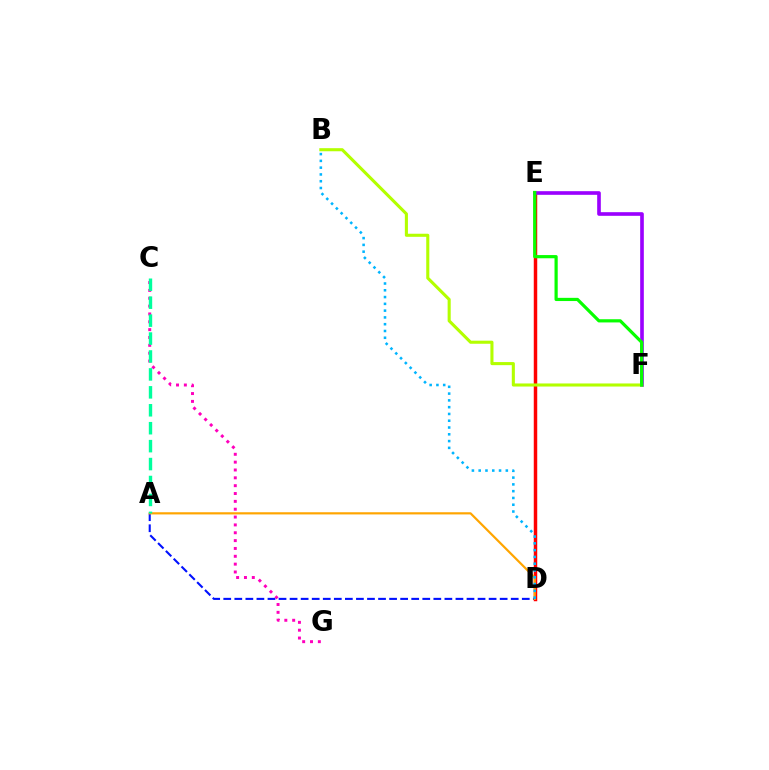{('C', 'G'): [{'color': '#ff00bd', 'line_style': 'dotted', 'thickness': 2.13}], ('A', 'D'): [{'color': '#0010ff', 'line_style': 'dashed', 'thickness': 1.5}, {'color': '#ffa500', 'line_style': 'solid', 'thickness': 1.57}], ('D', 'E'): [{'color': '#ff0000', 'line_style': 'solid', 'thickness': 2.5}], ('B', 'D'): [{'color': '#00b5ff', 'line_style': 'dotted', 'thickness': 1.84}], ('E', 'F'): [{'color': '#9b00ff', 'line_style': 'solid', 'thickness': 2.62}, {'color': '#08ff00', 'line_style': 'solid', 'thickness': 2.3}], ('B', 'F'): [{'color': '#b3ff00', 'line_style': 'solid', 'thickness': 2.22}], ('A', 'C'): [{'color': '#00ff9d', 'line_style': 'dashed', 'thickness': 2.44}]}